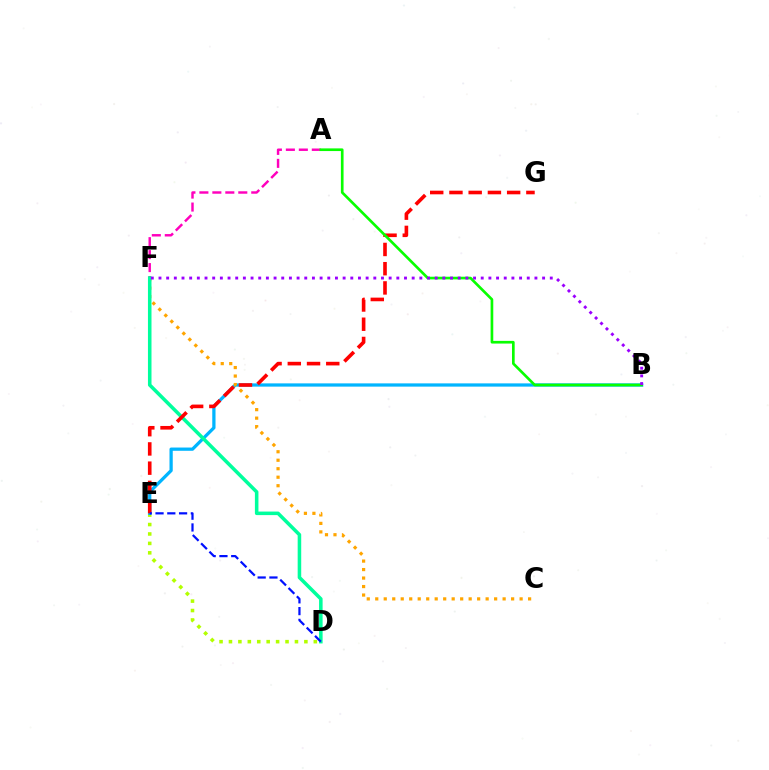{('D', 'E'): [{'color': '#b3ff00', 'line_style': 'dotted', 'thickness': 2.56}, {'color': '#0010ff', 'line_style': 'dashed', 'thickness': 1.6}], ('B', 'E'): [{'color': '#00b5ff', 'line_style': 'solid', 'thickness': 2.34}], ('A', 'F'): [{'color': '#ff00bd', 'line_style': 'dashed', 'thickness': 1.76}], ('C', 'F'): [{'color': '#ffa500', 'line_style': 'dotted', 'thickness': 2.31}], ('D', 'F'): [{'color': '#00ff9d', 'line_style': 'solid', 'thickness': 2.55}], ('E', 'G'): [{'color': '#ff0000', 'line_style': 'dashed', 'thickness': 2.61}], ('A', 'B'): [{'color': '#08ff00', 'line_style': 'solid', 'thickness': 1.92}], ('B', 'F'): [{'color': '#9b00ff', 'line_style': 'dotted', 'thickness': 2.08}]}